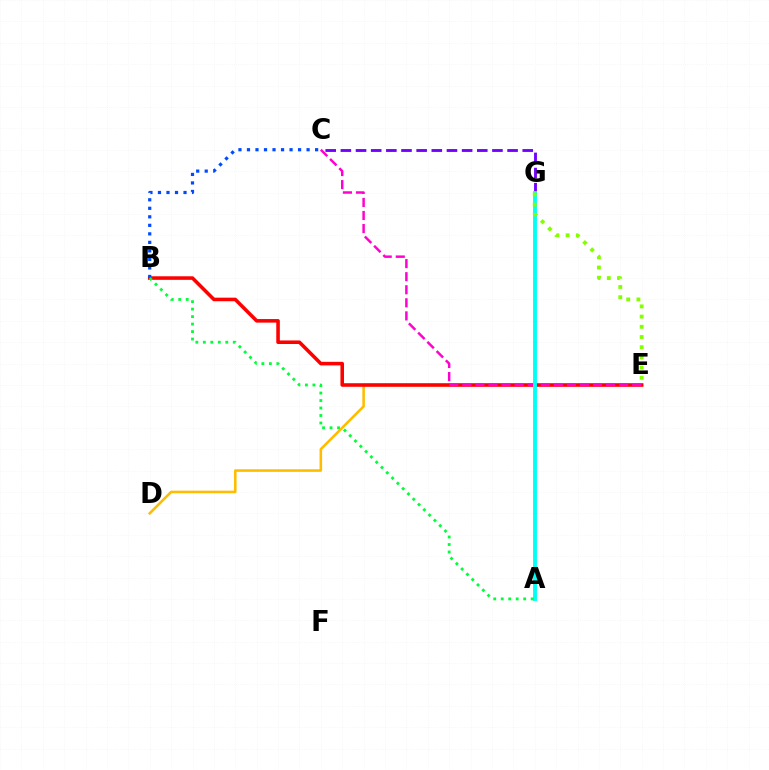{('D', 'E'): [{'color': '#ffbd00', 'line_style': 'solid', 'thickness': 1.85}], ('C', 'G'): [{'color': '#7200ff', 'line_style': 'dashed', 'thickness': 2.06}], ('B', 'E'): [{'color': '#ff0000', 'line_style': 'solid', 'thickness': 2.57}], ('B', 'C'): [{'color': '#004bff', 'line_style': 'dotted', 'thickness': 2.31}], ('C', 'E'): [{'color': '#ff00cf', 'line_style': 'dashed', 'thickness': 1.77}], ('A', 'G'): [{'color': '#00fff6', 'line_style': 'solid', 'thickness': 2.78}], ('E', 'G'): [{'color': '#84ff00', 'line_style': 'dotted', 'thickness': 2.77}], ('A', 'B'): [{'color': '#00ff39', 'line_style': 'dotted', 'thickness': 2.03}]}